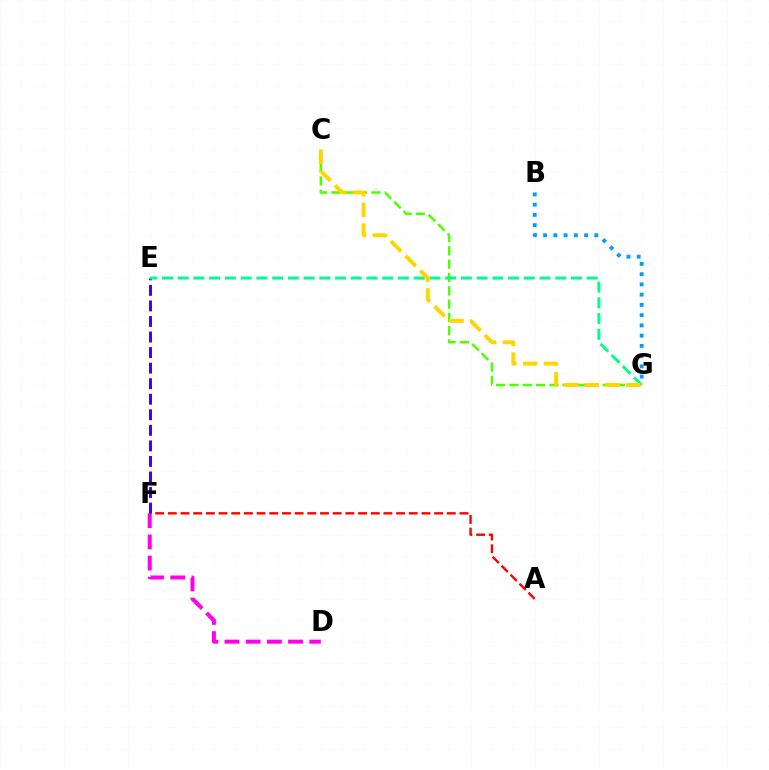{('B', 'G'): [{'color': '#009eff', 'line_style': 'dotted', 'thickness': 2.78}], ('D', 'F'): [{'color': '#ff00ed', 'line_style': 'dashed', 'thickness': 2.88}], ('C', 'G'): [{'color': '#4fff00', 'line_style': 'dashed', 'thickness': 1.81}, {'color': '#ffd500', 'line_style': 'dashed', 'thickness': 2.82}], ('A', 'F'): [{'color': '#ff0000', 'line_style': 'dashed', 'thickness': 1.72}], ('E', 'F'): [{'color': '#3700ff', 'line_style': 'dashed', 'thickness': 2.11}], ('E', 'G'): [{'color': '#00ff86', 'line_style': 'dashed', 'thickness': 2.14}]}